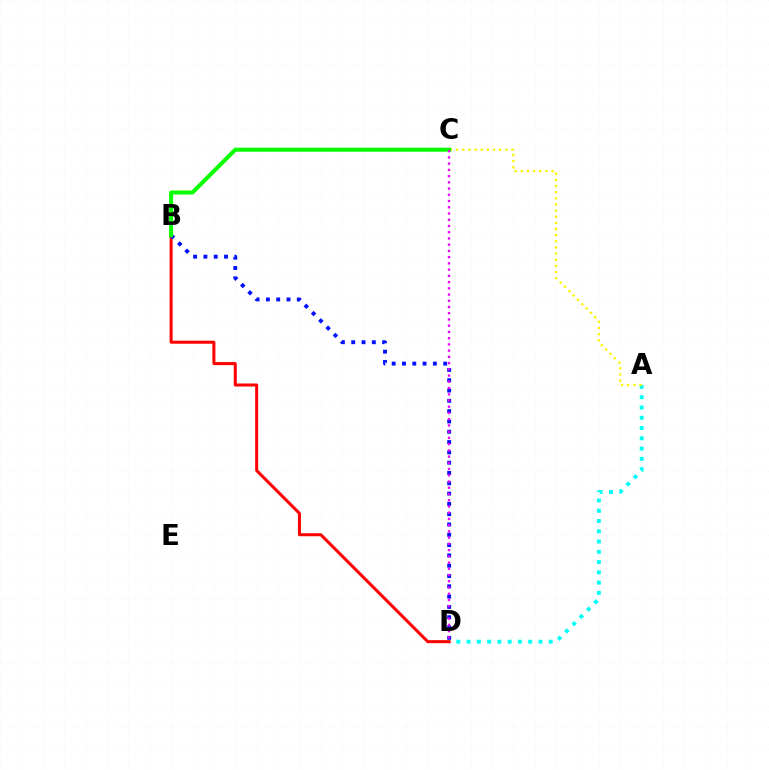{('A', 'D'): [{'color': '#00fff6', 'line_style': 'dotted', 'thickness': 2.79}], ('B', 'D'): [{'color': '#ff0000', 'line_style': 'solid', 'thickness': 2.18}, {'color': '#0010ff', 'line_style': 'dotted', 'thickness': 2.8}], ('A', 'C'): [{'color': '#fcf500', 'line_style': 'dotted', 'thickness': 1.67}], ('B', 'C'): [{'color': '#08ff00', 'line_style': 'solid', 'thickness': 2.88}], ('C', 'D'): [{'color': '#ee00ff', 'line_style': 'dotted', 'thickness': 1.69}]}